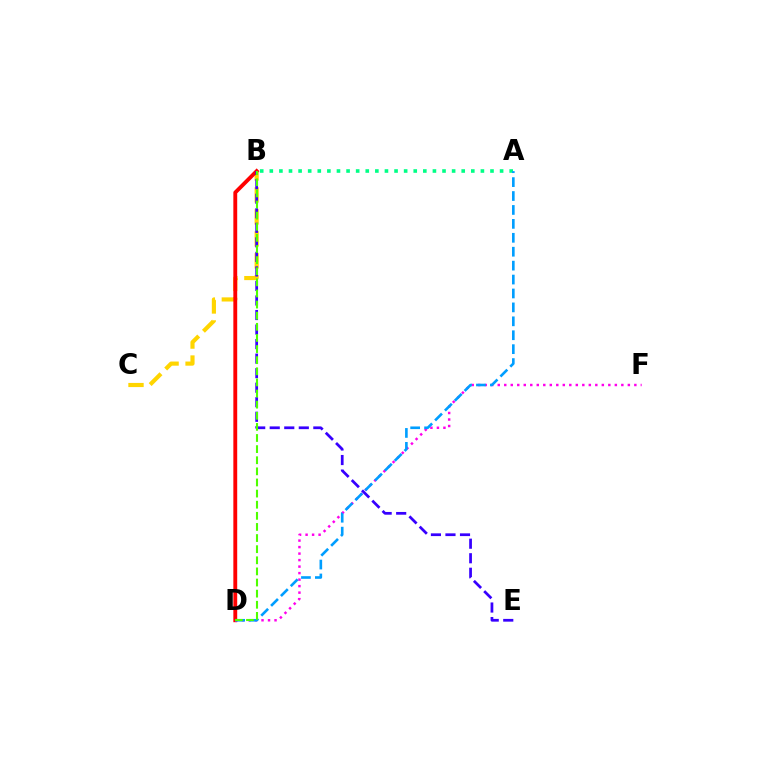{('B', 'C'): [{'color': '#ffd500', 'line_style': 'dashed', 'thickness': 2.99}], ('B', 'D'): [{'color': '#ff0000', 'line_style': 'solid', 'thickness': 2.78}, {'color': '#4fff00', 'line_style': 'dashed', 'thickness': 1.51}], ('A', 'B'): [{'color': '#00ff86', 'line_style': 'dotted', 'thickness': 2.61}], ('D', 'F'): [{'color': '#ff00ed', 'line_style': 'dotted', 'thickness': 1.77}], ('A', 'D'): [{'color': '#009eff', 'line_style': 'dashed', 'thickness': 1.89}], ('B', 'E'): [{'color': '#3700ff', 'line_style': 'dashed', 'thickness': 1.97}]}